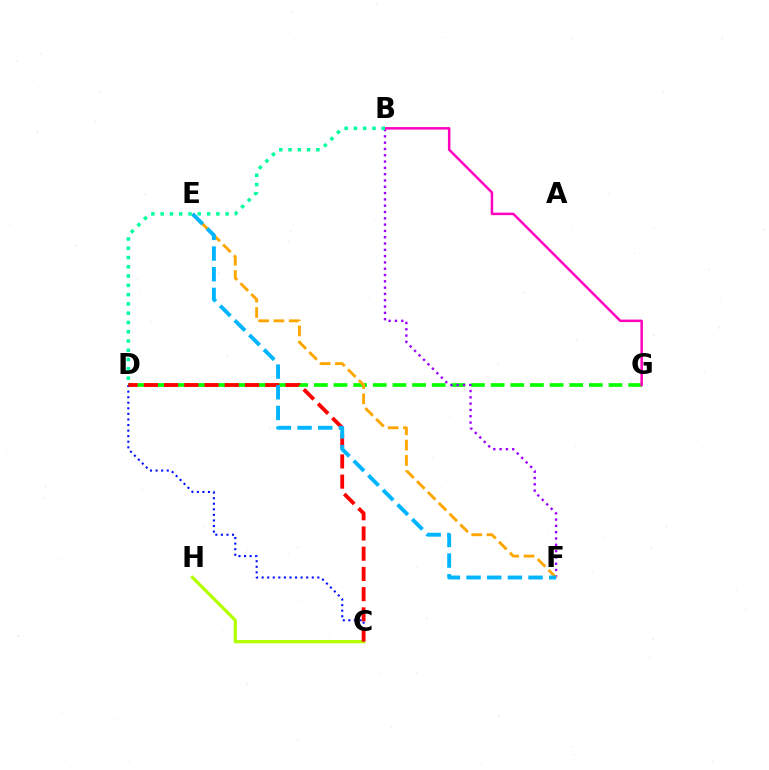{('D', 'G'): [{'color': '#08ff00', 'line_style': 'dashed', 'thickness': 2.67}], ('B', 'F'): [{'color': '#9b00ff', 'line_style': 'dotted', 'thickness': 1.71}], ('E', 'F'): [{'color': '#ffa500', 'line_style': 'dashed', 'thickness': 2.08}, {'color': '#00b5ff', 'line_style': 'dashed', 'thickness': 2.81}], ('C', 'D'): [{'color': '#0010ff', 'line_style': 'dotted', 'thickness': 1.51}, {'color': '#ff0000', 'line_style': 'dashed', 'thickness': 2.75}], ('C', 'H'): [{'color': '#b3ff00', 'line_style': 'solid', 'thickness': 2.33}], ('B', 'G'): [{'color': '#ff00bd', 'line_style': 'solid', 'thickness': 1.79}], ('B', 'D'): [{'color': '#00ff9d', 'line_style': 'dotted', 'thickness': 2.52}]}